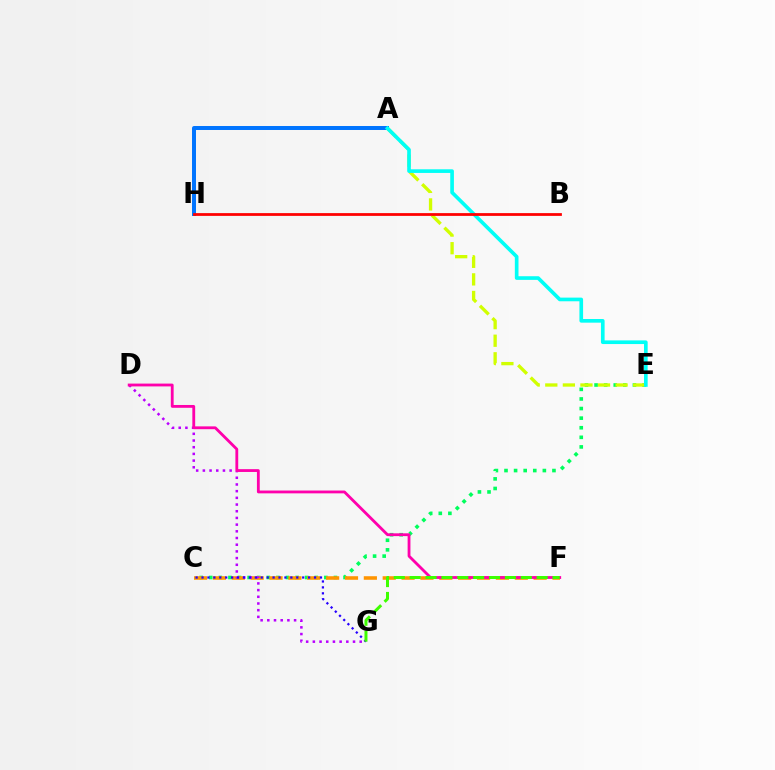{('C', 'E'): [{'color': '#00ff5c', 'line_style': 'dotted', 'thickness': 2.61}], ('A', 'H'): [{'color': '#0074ff', 'line_style': 'solid', 'thickness': 2.86}], ('A', 'E'): [{'color': '#d1ff00', 'line_style': 'dashed', 'thickness': 2.39}, {'color': '#00fff6', 'line_style': 'solid', 'thickness': 2.63}], ('C', 'F'): [{'color': '#ff9400', 'line_style': 'dashed', 'thickness': 2.56}], ('B', 'H'): [{'color': '#ff0000', 'line_style': 'solid', 'thickness': 1.99}], ('D', 'G'): [{'color': '#b900ff', 'line_style': 'dotted', 'thickness': 1.82}], ('D', 'F'): [{'color': '#ff00ac', 'line_style': 'solid', 'thickness': 2.03}], ('C', 'G'): [{'color': '#2500ff', 'line_style': 'dotted', 'thickness': 1.61}], ('F', 'G'): [{'color': '#3dff00', 'line_style': 'dashed', 'thickness': 2.16}]}